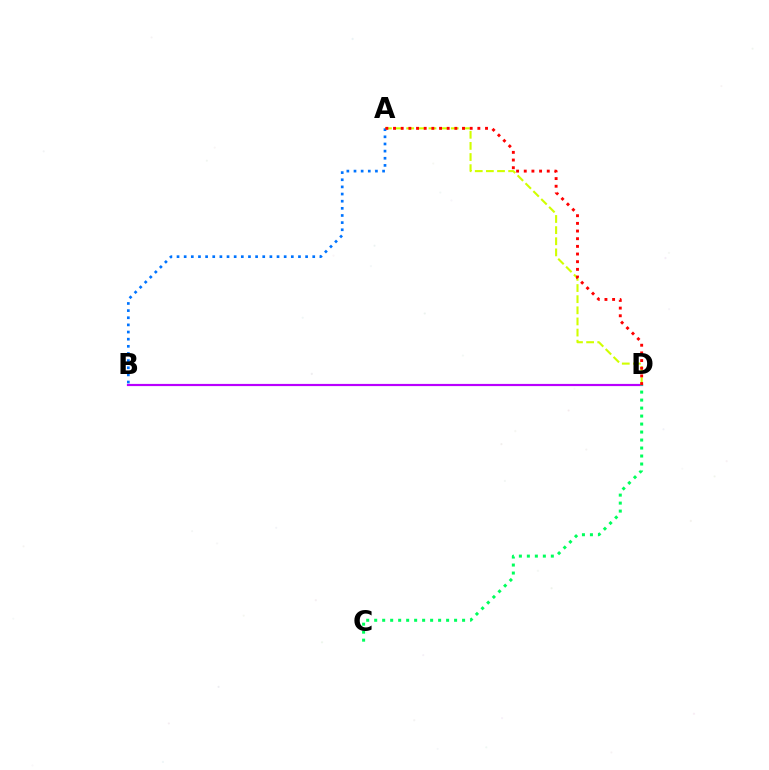{('B', 'D'): [{'color': '#b900ff', 'line_style': 'solid', 'thickness': 1.58}], ('A', 'D'): [{'color': '#d1ff00', 'line_style': 'dashed', 'thickness': 1.51}, {'color': '#ff0000', 'line_style': 'dotted', 'thickness': 2.08}], ('C', 'D'): [{'color': '#00ff5c', 'line_style': 'dotted', 'thickness': 2.17}], ('A', 'B'): [{'color': '#0074ff', 'line_style': 'dotted', 'thickness': 1.94}]}